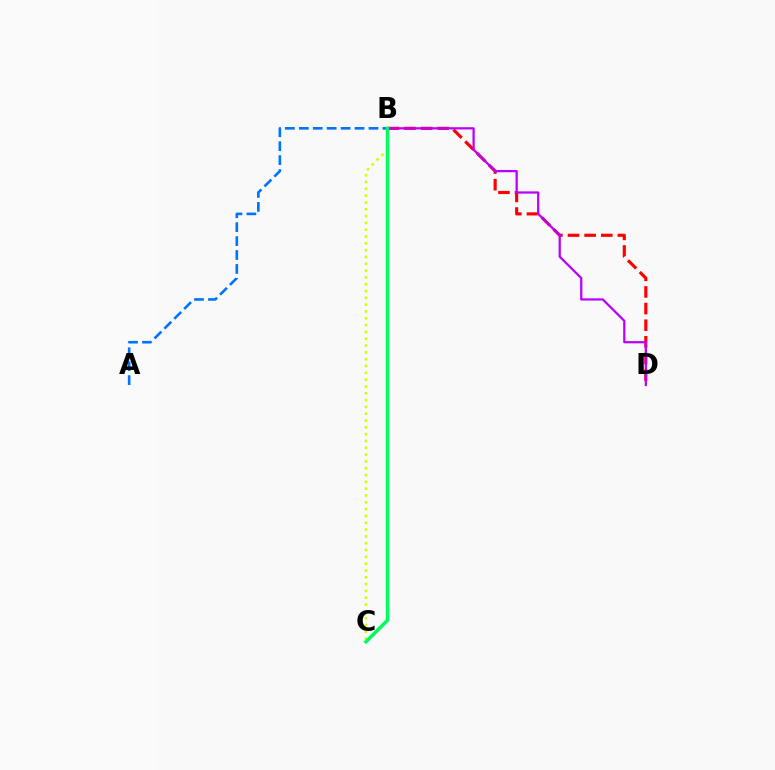{('B', 'D'): [{'color': '#ff0000', 'line_style': 'dashed', 'thickness': 2.26}, {'color': '#b900ff', 'line_style': 'solid', 'thickness': 1.62}], ('B', 'C'): [{'color': '#d1ff00', 'line_style': 'dotted', 'thickness': 1.85}, {'color': '#00ff5c', 'line_style': 'solid', 'thickness': 2.54}], ('A', 'B'): [{'color': '#0074ff', 'line_style': 'dashed', 'thickness': 1.89}]}